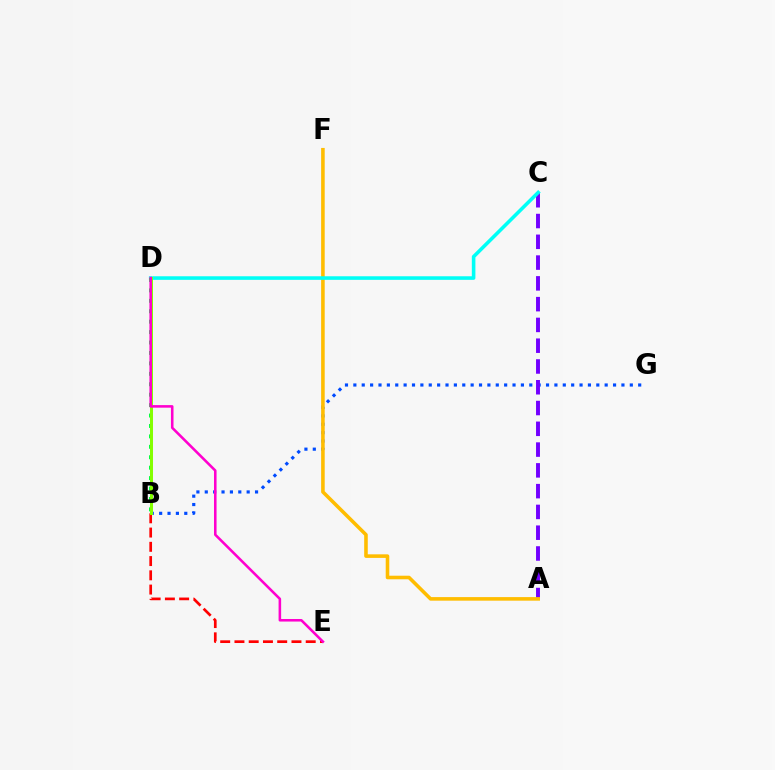{('B', 'E'): [{'color': '#ff0000', 'line_style': 'dashed', 'thickness': 1.94}], ('B', 'G'): [{'color': '#004bff', 'line_style': 'dotted', 'thickness': 2.28}], ('A', 'C'): [{'color': '#7200ff', 'line_style': 'dashed', 'thickness': 2.82}], ('A', 'F'): [{'color': '#ffbd00', 'line_style': 'solid', 'thickness': 2.57}], ('C', 'D'): [{'color': '#00fff6', 'line_style': 'solid', 'thickness': 2.58}], ('B', 'D'): [{'color': '#00ff39', 'line_style': 'dotted', 'thickness': 2.83}, {'color': '#84ff00', 'line_style': 'solid', 'thickness': 2.17}], ('D', 'E'): [{'color': '#ff00cf', 'line_style': 'solid', 'thickness': 1.84}]}